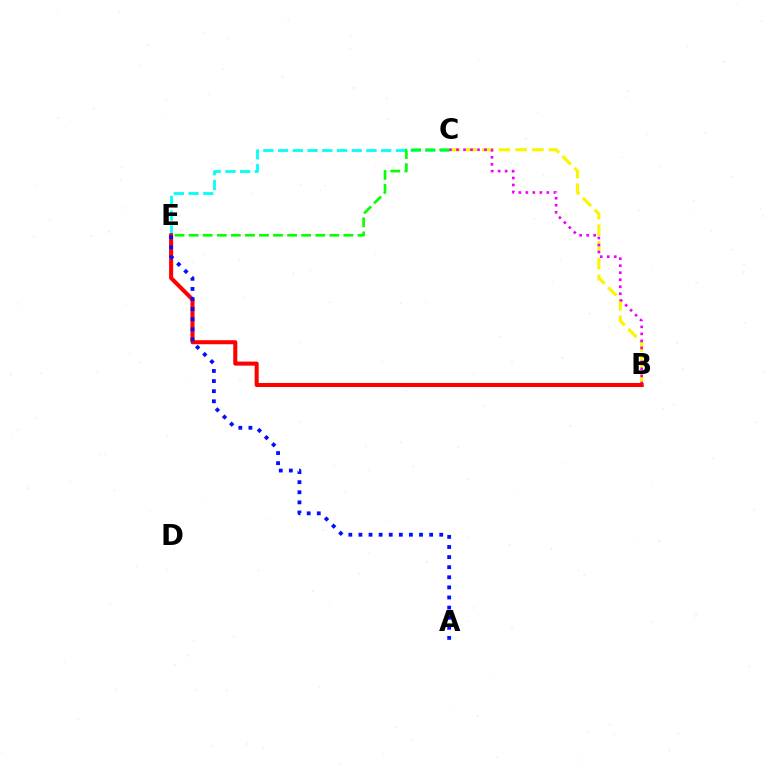{('B', 'C'): [{'color': '#fcf500', 'line_style': 'dashed', 'thickness': 2.26}, {'color': '#ee00ff', 'line_style': 'dotted', 'thickness': 1.9}], ('C', 'E'): [{'color': '#00fff6', 'line_style': 'dashed', 'thickness': 2.0}, {'color': '#08ff00', 'line_style': 'dashed', 'thickness': 1.91}], ('B', 'E'): [{'color': '#ff0000', 'line_style': 'solid', 'thickness': 2.91}], ('A', 'E'): [{'color': '#0010ff', 'line_style': 'dotted', 'thickness': 2.74}]}